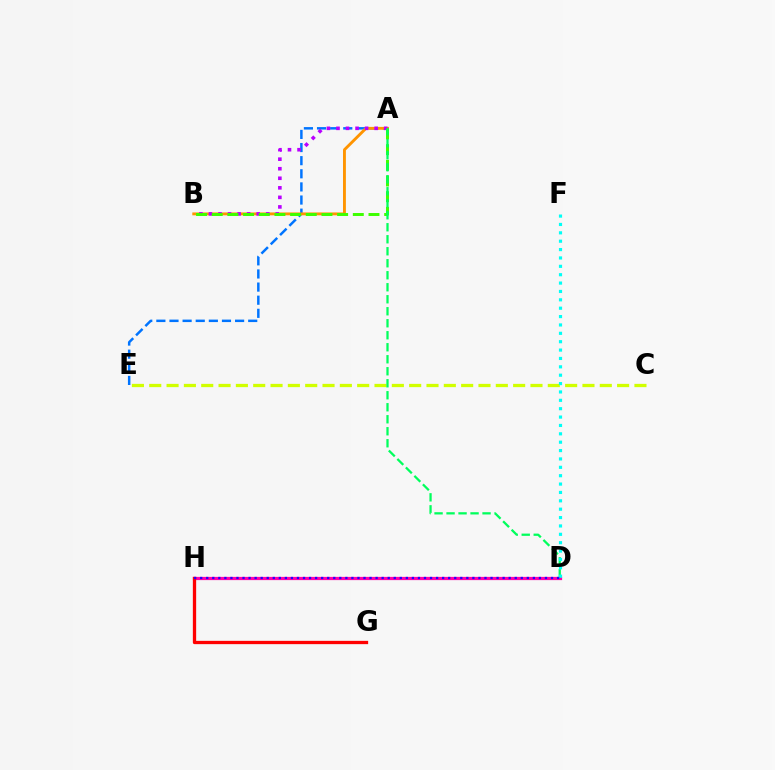{('C', 'E'): [{'color': '#d1ff00', 'line_style': 'dashed', 'thickness': 2.35}], ('D', 'H'): [{'color': '#ff00ac', 'line_style': 'solid', 'thickness': 2.32}, {'color': '#2500ff', 'line_style': 'dotted', 'thickness': 1.64}], ('A', 'E'): [{'color': '#0074ff', 'line_style': 'dashed', 'thickness': 1.78}], ('A', 'B'): [{'color': '#ff9400', 'line_style': 'solid', 'thickness': 2.07}, {'color': '#b900ff', 'line_style': 'dotted', 'thickness': 2.59}, {'color': '#3dff00', 'line_style': 'dashed', 'thickness': 2.13}], ('A', 'D'): [{'color': '#00ff5c', 'line_style': 'dashed', 'thickness': 1.63}], ('G', 'H'): [{'color': '#ff0000', 'line_style': 'solid', 'thickness': 2.38}], ('D', 'F'): [{'color': '#00fff6', 'line_style': 'dotted', 'thickness': 2.28}]}